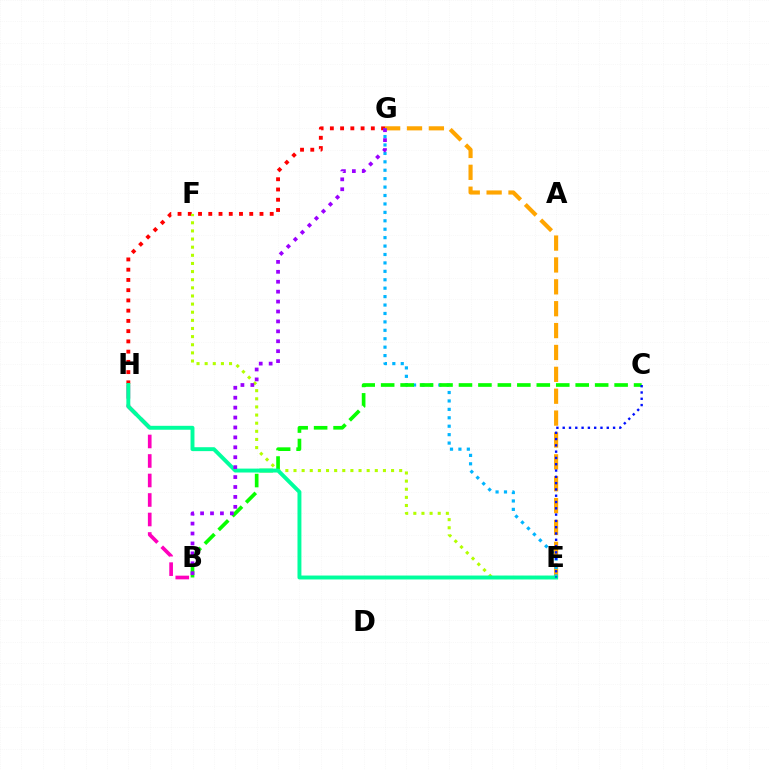{('E', 'G'): [{'color': '#ffa500', 'line_style': 'dashed', 'thickness': 2.97}, {'color': '#00b5ff', 'line_style': 'dotted', 'thickness': 2.29}], ('B', 'H'): [{'color': '#ff00bd', 'line_style': 'dashed', 'thickness': 2.65}], ('G', 'H'): [{'color': '#ff0000', 'line_style': 'dotted', 'thickness': 2.78}], ('B', 'C'): [{'color': '#08ff00', 'line_style': 'dashed', 'thickness': 2.64}], ('E', 'F'): [{'color': '#b3ff00', 'line_style': 'dotted', 'thickness': 2.21}], ('E', 'H'): [{'color': '#00ff9d', 'line_style': 'solid', 'thickness': 2.82}], ('B', 'G'): [{'color': '#9b00ff', 'line_style': 'dotted', 'thickness': 2.7}], ('C', 'E'): [{'color': '#0010ff', 'line_style': 'dotted', 'thickness': 1.71}]}